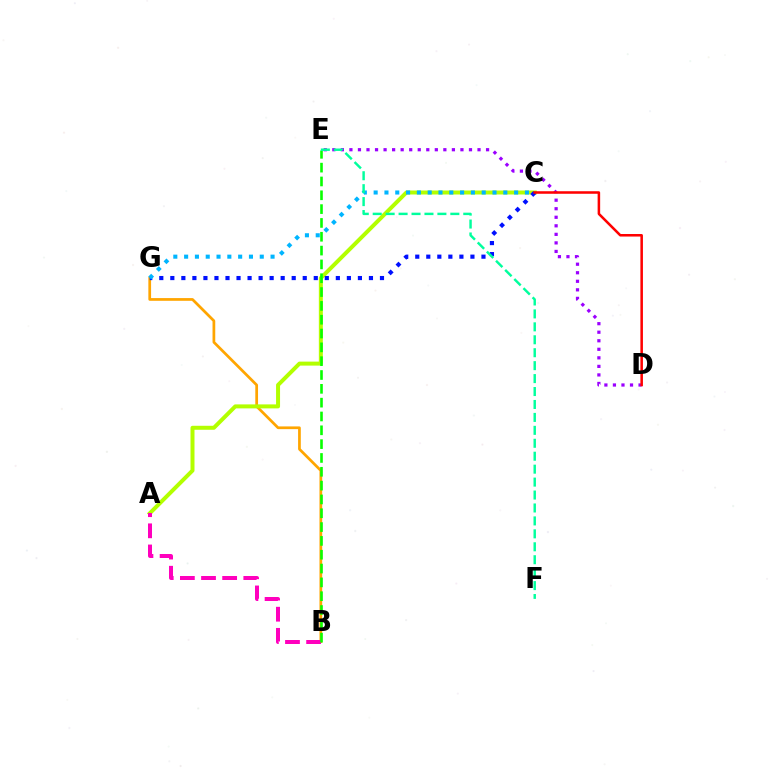{('B', 'G'): [{'color': '#ffa500', 'line_style': 'solid', 'thickness': 1.96}], ('A', 'C'): [{'color': '#b3ff00', 'line_style': 'solid', 'thickness': 2.87}], ('A', 'B'): [{'color': '#ff00bd', 'line_style': 'dashed', 'thickness': 2.87}], ('C', 'G'): [{'color': '#0010ff', 'line_style': 'dotted', 'thickness': 3.0}, {'color': '#00b5ff', 'line_style': 'dotted', 'thickness': 2.94}], ('B', 'E'): [{'color': '#08ff00', 'line_style': 'dashed', 'thickness': 1.88}], ('D', 'E'): [{'color': '#9b00ff', 'line_style': 'dotted', 'thickness': 2.32}], ('E', 'F'): [{'color': '#00ff9d', 'line_style': 'dashed', 'thickness': 1.76}], ('C', 'D'): [{'color': '#ff0000', 'line_style': 'solid', 'thickness': 1.83}]}